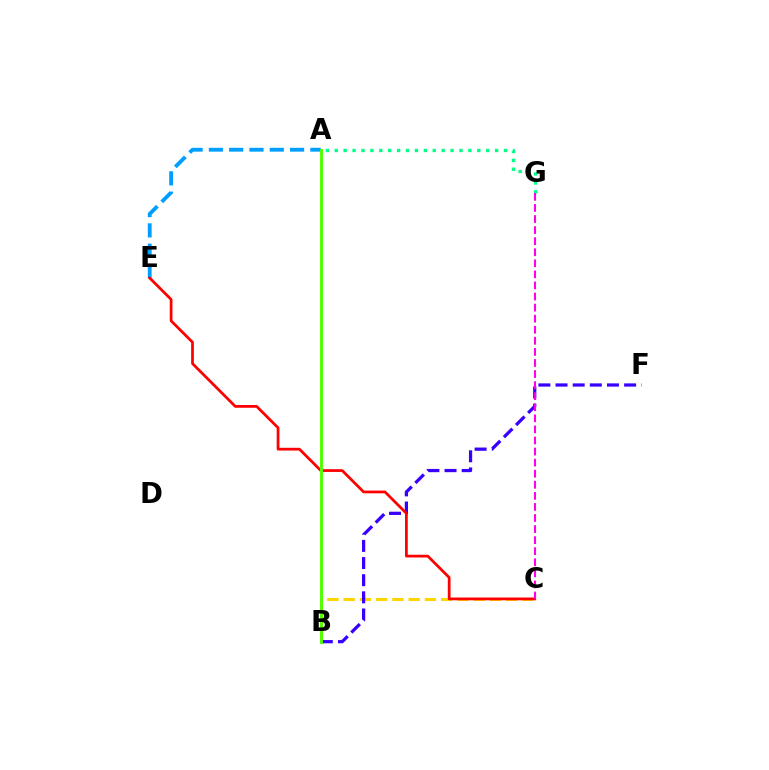{('B', 'C'): [{'color': '#ffd500', 'line_style': 'dashed', 'thickness': 2.21}], ('A', 'G'): [{'color': '#00ff86', 'line_style': 'dotted', 'thickness': 2.42}], ('A', 'E'): [{'color': '#009eff', 'line_style': 'dashed', 'thickness': 2.76}], ('B', 'F'): [{'color': '#3700ff', 'line_style': 'dashed', 'thickness': 2.33}], ('C', 'E'): [{'color': '#ff0000', 'line_style': 'solid', 'thickness': 1.98}], ('A', 'B'): [{'color': '#4fff00', 'line_style': 'solid', 'thickness': 2.1}], ('C', 'G'): [{'color': '#ff00ed', 'line_style': 'dashed', 'thickness': 1.5}]}